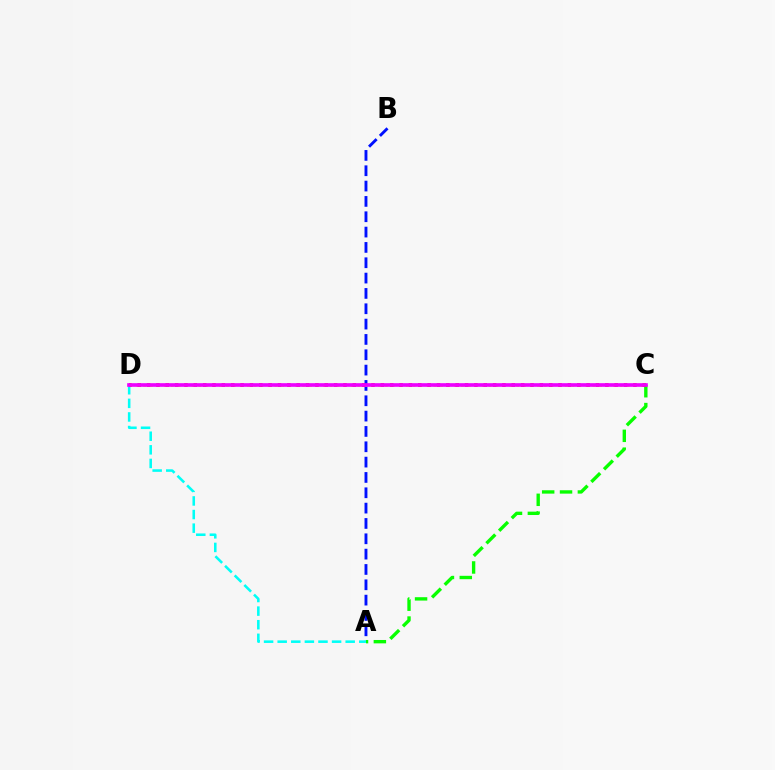{('A', 'B'): [{'color': '#0010ff', 'line_style': 'dashed', 'thickness': 2.08}], ('A', 'C'): [{'color': '#08ff00', 'line_style': 'dashed', 'thickness': 2.42}], ('A', 'D'): [{'color': '#00fff6', 'line_style': 'dashed', 'thickness': 1.85}], ('C', 'D'): [{'color': '#fcf500', 'line_style': 'dotted', 'thickness': 1.88}, {'color': '#ff0000', 'line_style': 'dotted', 'thickness': 2.54}, {'color': '#ee00ff', 'line_style': 'solid', 'thickness': 2.63}]}